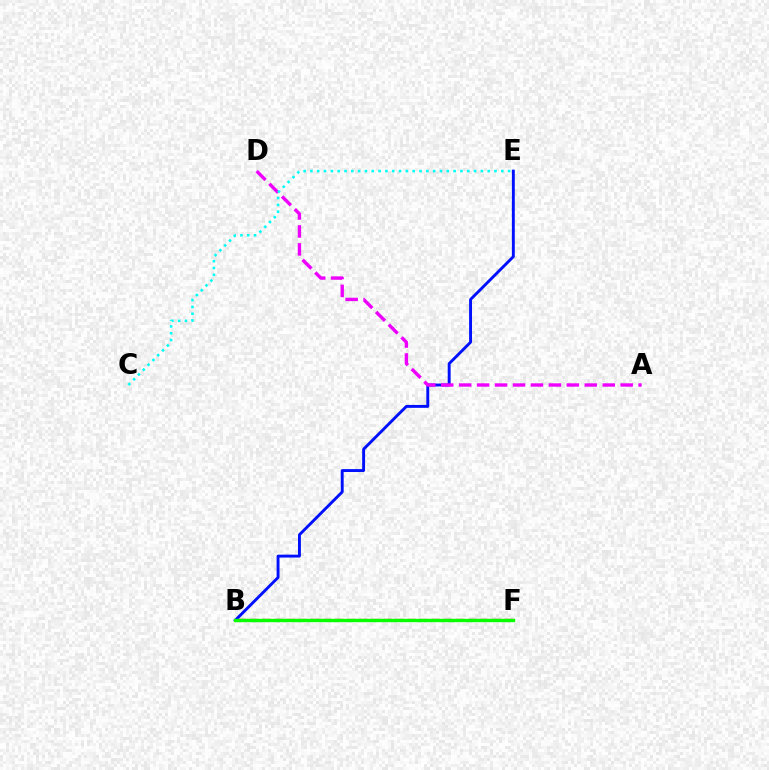{('B', 'F'): [{'color': '#fcf500', 'line_style': 'dotted', 'thickness': 2.0}, {'color': '#ff0000', 'line_style': 'dashed', 'thickness': 1.65}, {'color': '#08ff00', 'line_style': 'solid', 'thickness': 2.44}], ('B', 'E'): [{'color': '#0010ff', 'line_style': 'solid', 'thickness': 2.09}], ('A', 'D'): [{'color': '#ee00ff', 'line_style': 'dashed', 'thickness': 2.44}], ('C', 'E'): [{'color': '#00fff6', 'line_style': 'dotted', 'thickness': 1.85}]}